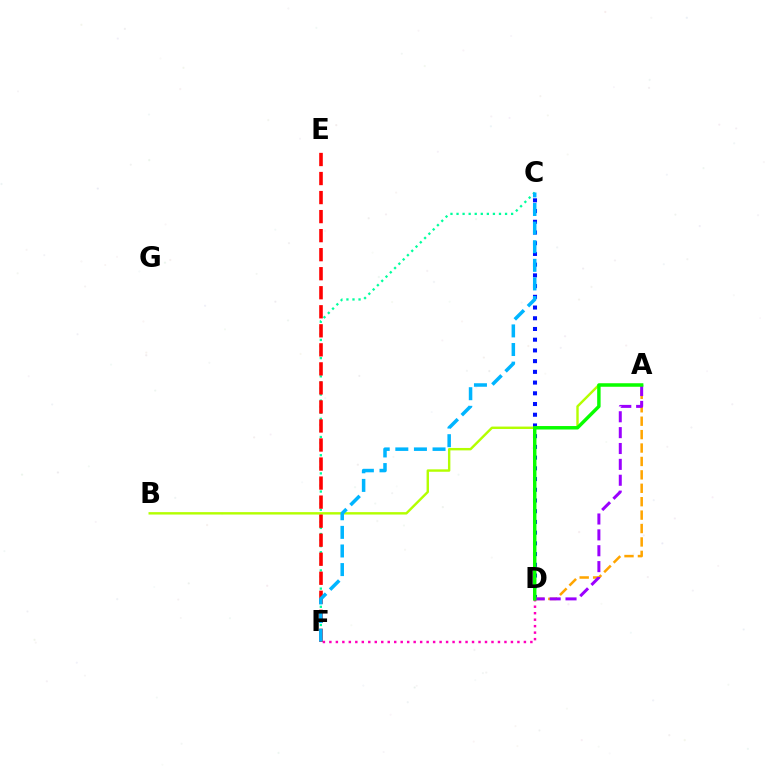{('C', 'D'): [{'color': '#0010ff', 'line_style': 'dotted', 'thickness': 2.91}], ('C', 'F'): [{'color': '#00ff9d', 'line_style': 'dotted', 'thickness': 1.65}, {'color': '#00b5ff', 'line_style': 'dashed', 'thickness': 2.53}], ('D', 'F'): [{'color': '#ff00bd', 'line_style': 'dotted', 'thickness': 1.76}], ('A', 'B'): [{'color': '#b3ff00', 'line_style': 'solid', 'thickness': 1.74}], ('E', 'F'): [{'color': '#ff0000', 'line_style': 'dashed', 'thickness': 2.59}], ('A', 'D'): [{'color': '#ffa500', 'line_style': 'dashed', 'thickness': 1.82}, {'color': '#9b00ff', 'line_style': 'dashed', 'thickness': 2.16}, {'color': '#08ff00', 'line_style': 'solid', 'thickness': 2.48}]}